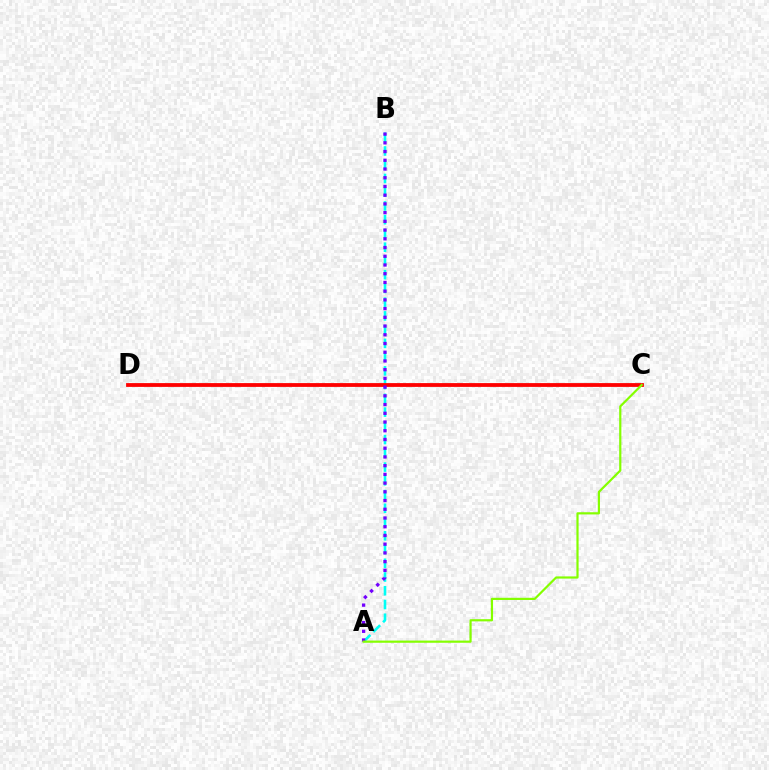{('A', 'B'): [{'color': '#00fff6', 'line_style': 'dashed', 'thickness': 1.87}, {'color': '#7200ff', 'line_style': 'dotted', 'thickness': 2.37}], ('C', 'D'): [{'color': '#ff0000', 'line_style': 'solid', 'thickness': 2.73}], ('A', 'C'): [{'color': '#84ff00', 'line_style': 'solid', 'thickness': 1.58}]}